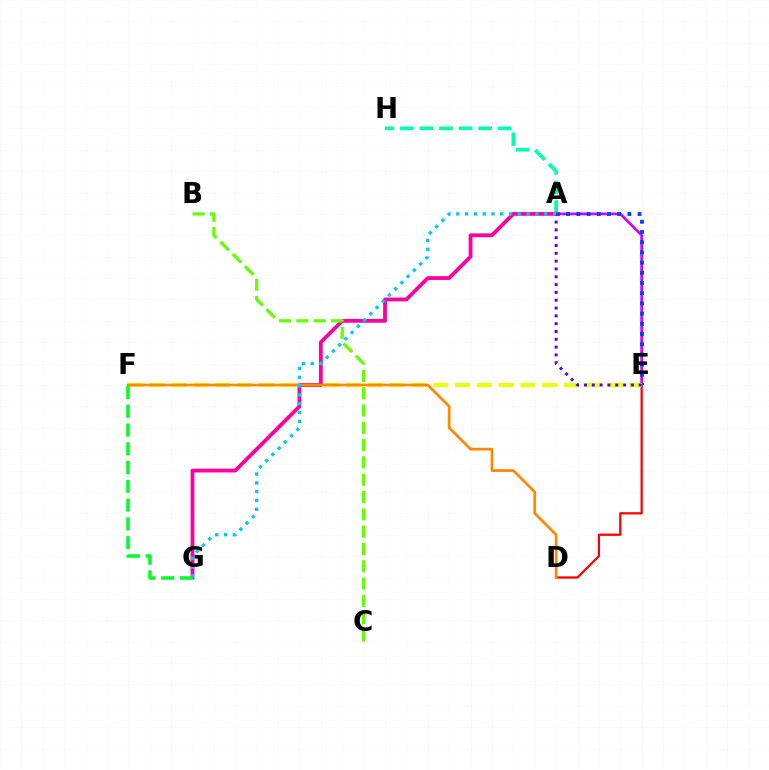{('D', 'E'): [{'color': '#ff0000', 'line_style': 'solid', 'thickness': 1.63}], ('A', 'E'): [{'color': '#d600ff', 'line_style': 'solid', 'thickness': 1.98}, {'color': '#003fff', 'line_style': 'dotted', 'thickness': 2.77}, {'color': '#4f00ff', 'line_style': 'dotted', 'thickness': 2.12}], ('A', 'H'): [{'color': '#00ffaf', 'line_style': 'dashed', 'thickness': 2.66}], ('E', 'F'): [{'color': '#eeff00', 'line_style': 'dashed', 'thickness': 2.96}], ('A', 'G'): [{'color': '#ff00a0', 'line_style': 'solid', 'thickness': 2.74}, {'color': '#00c7ff', 'line_style': 'dotted', 'thickness': 2.39}], ('D', 'F'): [{'color': '#ff8800', 'line_style': 'solid', 'thickness': 1.96}], ('F', 'G'): [{'color': '#00ff27', 'line_style': 'dashed', 'thickness': 2.55}], ('B', 'C'): [{'color': '#66ff00', 'line_style': 'dashed', 'thickness': 2.35}]}